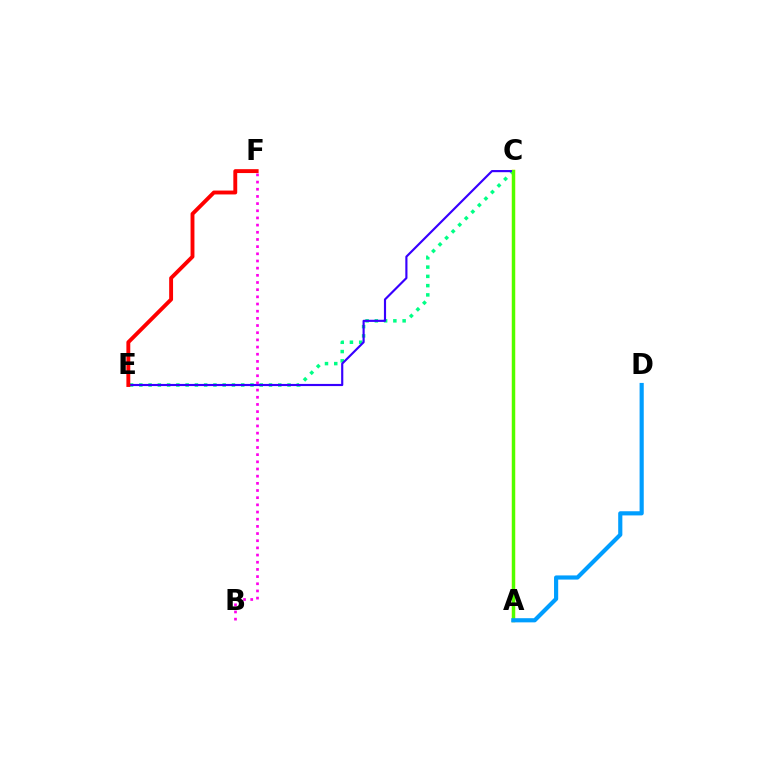{('C', 'E'): [{'color': '#00ff86', 'line_style': 'dotted', 'thickness': 2.52}, {'color': '#3700ff', 'line_style': 'solid', 'thickness': 1.55}], ('A', 'C'): [{'color': '#ffd500', 'line_style': 'solid', 'thickness': 2.5}, {'color': '#4fff00', 'line_style': 'solid', 'thickness': 2.3}], ('B', 'F'): [{'color': '#ff00ed', 'line_style': 'dotted', 'thickness': 1.95}], ('E', 'F'): [{'color': '#ff0000', 'line_style': 'solid', 'thickness': 2.8}], ('A', 'D'): [{'color': '#009eff', 'line_style': 'solid', 'thickness': 2.99}]}